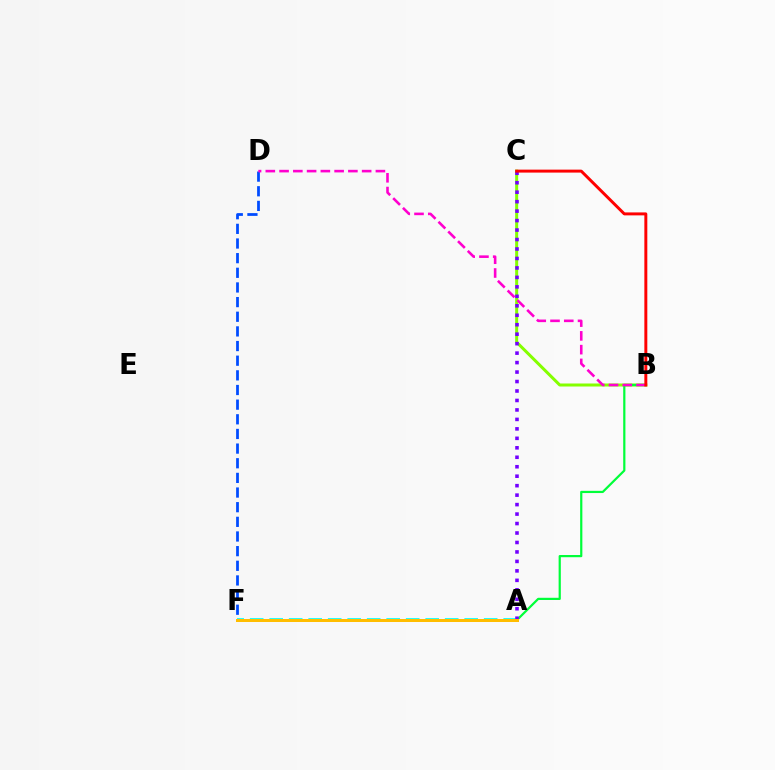{('B', 'C'): [{'color': '#84ff00', 'line_style': 'solid', 'thickness': 2.16}, {'color': '#ff0000', 'line_style': 'solid', 'thickness': 2.13}], ('D', 'F'): [{'color': '#004bff', 'line_style': 'dashed', 'thickness': 1.99}], ('A', 'B'): [{'color': '#00ff39', 'line_style': 'solid', 'thickness': 1.59}], ('A', 'F'): [{'color': '#00fff6', 'line_style': 'dashed', 'thickness': 2.65}, {'color': '#ffbd00', 'line_style': 'solid', 'thickness': 2.16}], ('A', 'C'): [{'color': '#7200ff', 'line_style': 'dotted', 'thickness': 2.57}], ('B', 'D'): [{'color': '#ff00cf', 'line_style': 'dashed', 'thickness': 1.87}]}